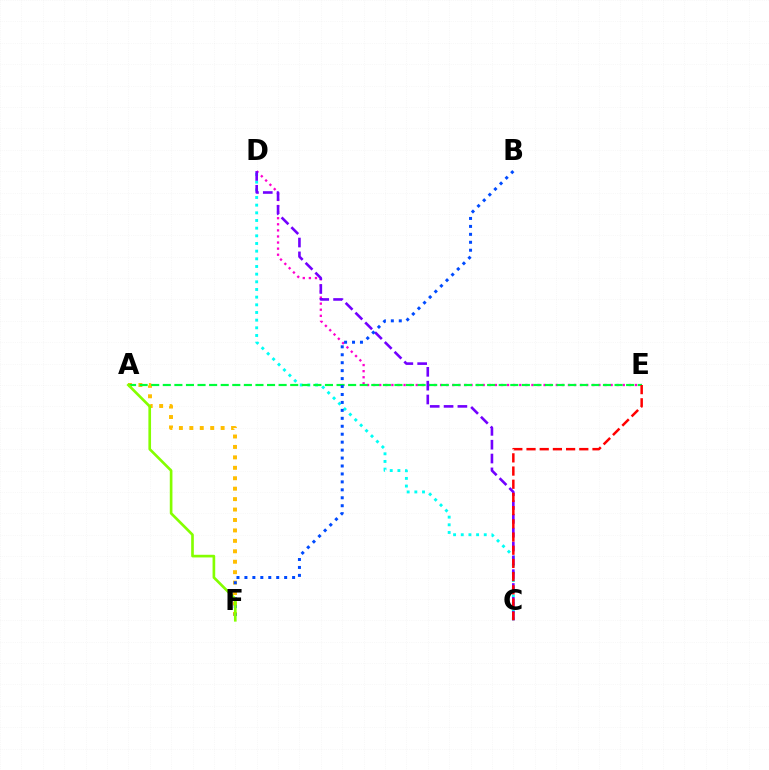{('D', 'E'): [{'color': '#ff00cf', 'line_style': 'dotted', 'thickness': 1.65}], ('C', 'D'): [{'color': '#00fff6', 'line_style': 'dotted', 'thickness': 2.08}, {'color': '#7200ff', 'line_style': 'dashed', 'thickness': 1.88}], ('A', 'F'): [{'color': '#ffbd00', 'line_style': 'dotted', 'thickness': 2.84}, {'color': '#84ff00', 'line_style': 'solid', 'thickness': 1.91}], ('A', 'E'): [{'color': '#00ff39', 'line_style': 'dashed', 'thickness': 1.57}], ('C', 'E'): [{'color': '#ff0000', 'line_style': 'dashed', 'thickness': 1.79}], ('B', 'F'): [{'color': '#004bff', 'line_style': 'dotted', 'thickness': 2.16}]}